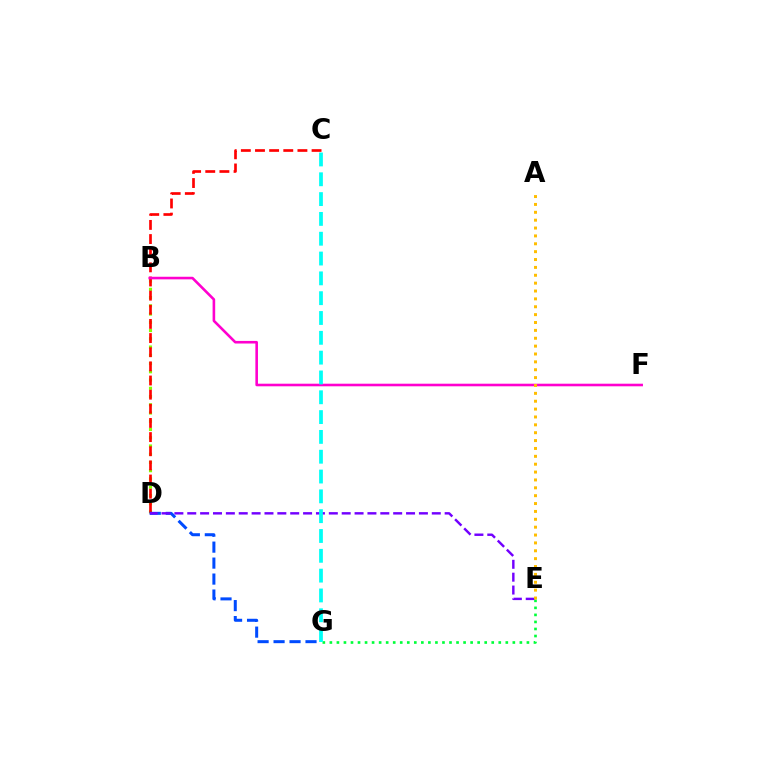{('B', 'D'): [{'color': '#84ff00', 'line_style': 'dotted', 'thickness': 2.24}], ('C', 'D'): [{'color': '#ff0000', 'line_style': 'dashed', 'thickness': 1.92}], ('D', 'G'): [{'color': '#004bff', 'line_style': 'dashed', 'thickness': 2.17}], ('E', 'G'): [{'color': '#00ff39', 'line_style': 'dotted', 'thickness': 1.91}], ('B', 'F'): [{'color': '#ff00cf', 'line_style': 'solid', 'thickness': 1.87}], ('D', 'E'): [{'color': '#7200ff', 'line_style': 'dashed', 'thickness': 1.75}], ('C', 'G'): [{'color': '#00fff6', 'line_style': 'dashed', 'thickness': 2.69}], ('A', 'E'): [{'color': '#ffbd00', 'line_style': 'dotted', 'thickness': 2.14}]}